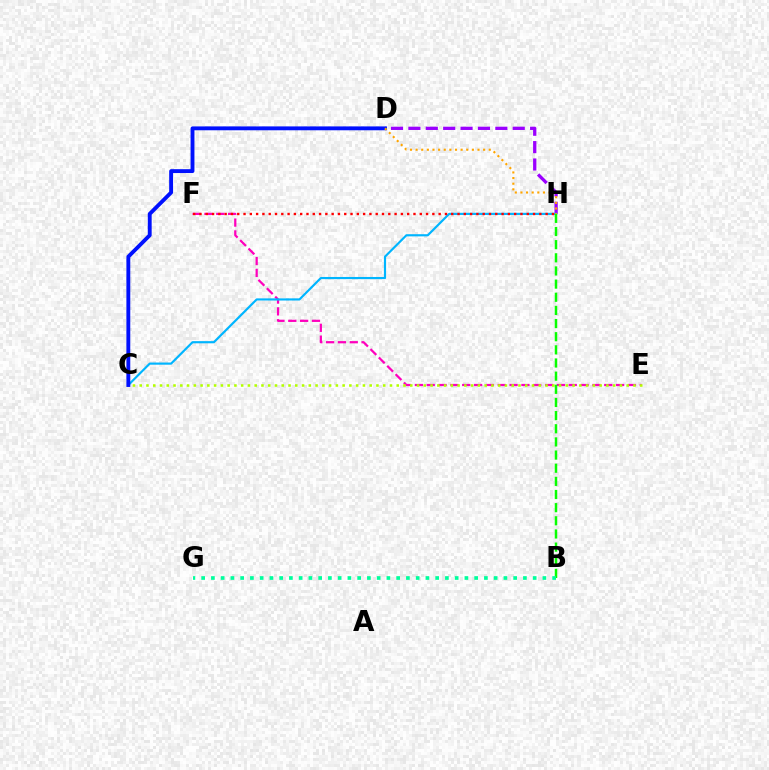{('E', 'F'): [{'color': '#ff00bd', 'line_style': 'dashed', 'thickness': 1.61}], ('C', 'E'): [{'color': '#b3ff00', 'line_style': 'dotted', 'thickness': 1.84}], ('D', 'H'): [{'color': '#9b00ff', 'line_style': 'dashed', 'thickness': 2.36}, {'color': '#ffa500', 'line_style': 'dotted', 'thickness': 1.53}], ('C', 'H'): [{'color': '#00b5ff', 'line_style': 'solid', 'thickness': 1.56}], ('B', 'H'): [{'color': '#08ff00', 'line_style': 'dashed', 'thickness': 1.79}], ('C', 'D'): [{'color': '#0010ff', 'line_style': 'solid', 'thickness': 2.79}], ('B', 'G'): [{'color': '#00ff9d', 'line_style': 'dotted', 'thickness': 2.65}], ('F', 'H'): [{'color': '#ff0000', 'line_style': 'dotted', 'thickness': 1.71}]}